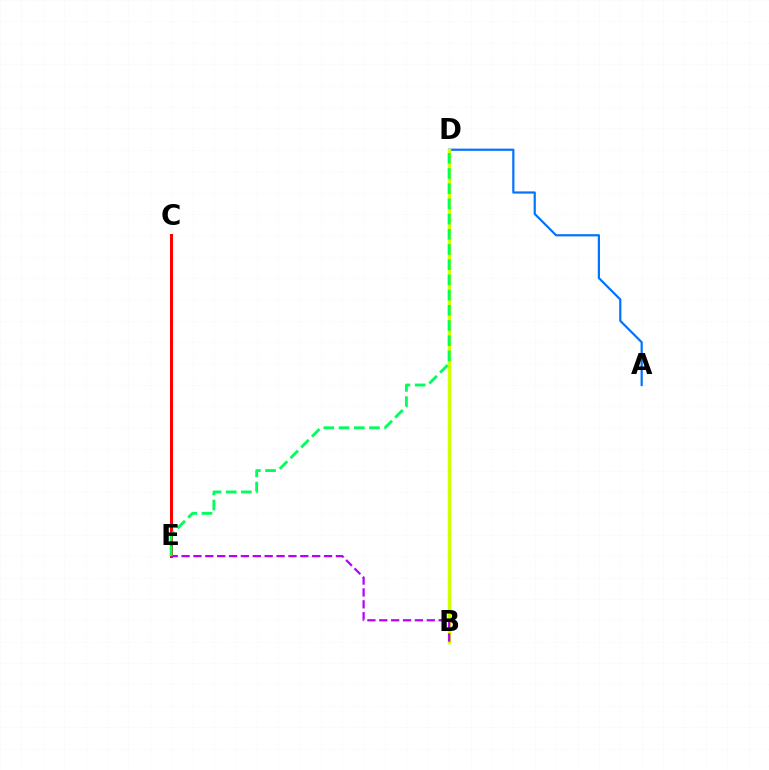{('A', 'D'): [{'color': '#0074ff', 'line_style': 'solid', 'thickness': 1.59}], ('C', 'E'): [{'color': '#ff0000', 'line_style': 'solid', 'thickness': 2.16}], ('B', 'D'): [{'color': '#d1ff00', 'line_style': 'solid', 'thickness': 2.51}], ('B', 'E'): [{'color': '#b900ff', 'line_style': 'dashed', 'thickness': 1.61}], ('D', 'E'): [{'color': '#00ff5c', 'line_style': 'dashed', 'thickness': 2.06}]}